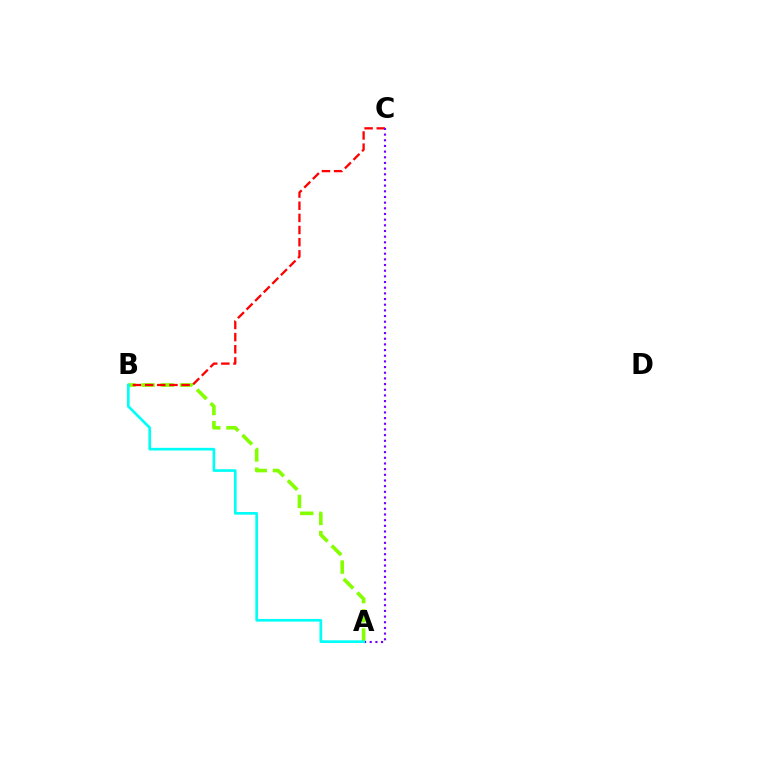{('A', 'B'): [{'color': '#84ff00', 'line_style': 'dashed', 'thickness': 2.61}, {'color': '#00fff6', 'line_style': 'solid', 'thickness': 1.93}], ('B', 'C'): [{'color': '#ff0000', 'line_style': 'dashed', 'thickness': 1.65}], ('A', 'C'): [{'color': '#7200ff', 'line_style': 'dotted', 'thickness': 1.54}]}